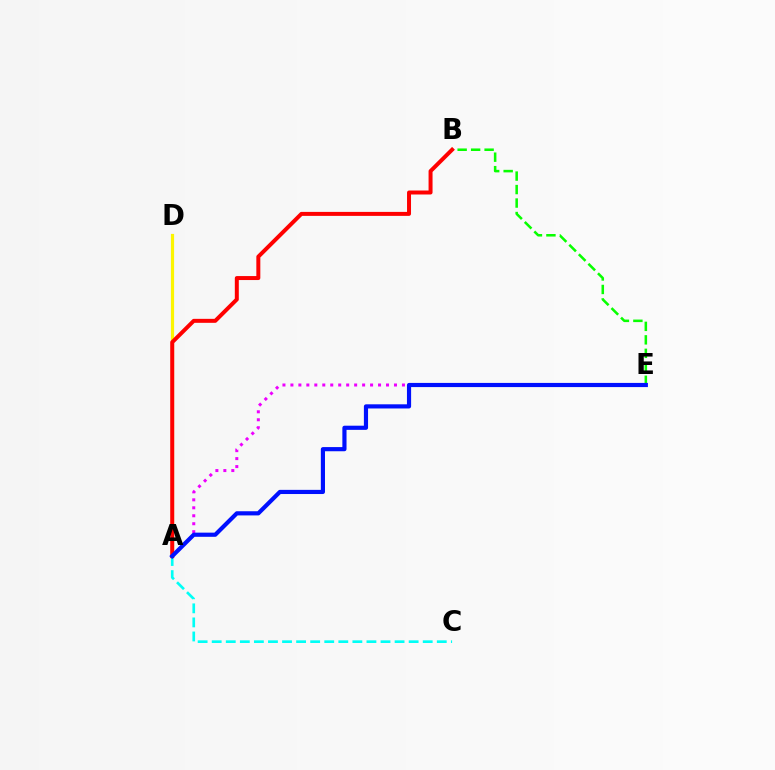{('B', 'E'): [{'color': '#08ff00', 'line_style': 'dashed', 'thickness': 1.83}], ('A', 'D'): [{'color': '#fcf500', 'line_style': 'solid', 'thickness': 2.29}], ('A', 'E'): [{'color': '#ee00ff', 'line_style': 'dotted', 'thickness': 2.16}, {'color': '#0010ff', 'line_style': 'solid', 'thickness': 3.0}], ('A', 'C'): [{'color': '#00fff6', 'line_style': 'dashed', 'thickness': 1.91}], ('A', 'B'): [{'color': '#ff0000', 'line_style': 'solid', 'thickness': 2.87}]}